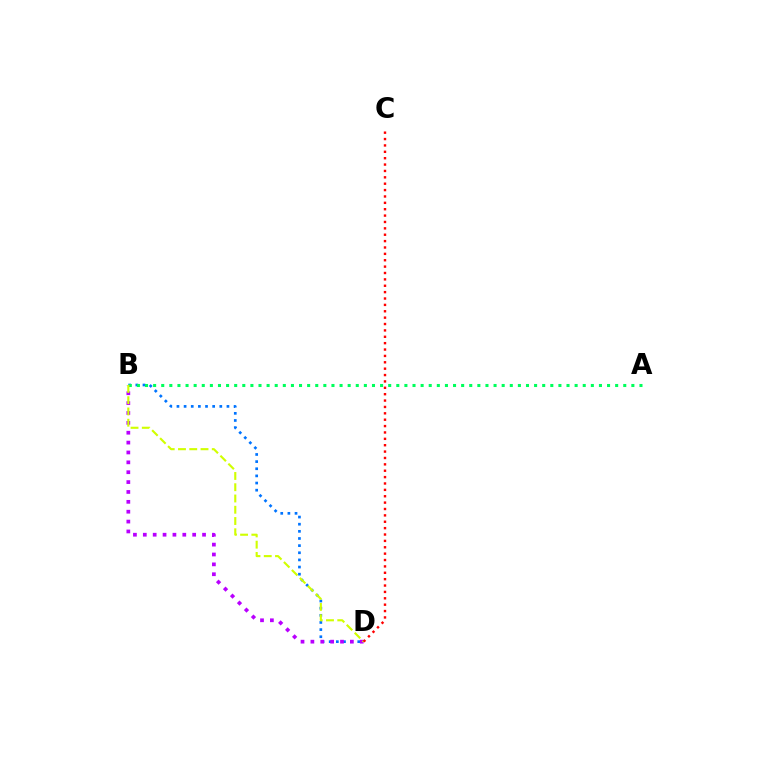{('B', 'D'): [{'color': '#0074ff', 'line_style': 'dotted', 'thickness': 1.94}, {'color': '#b900ff', 'line_style': 'dotted', 'thickness': 2.68}, {'color': '#d1ff00', 'line_style': 'dashed', 'thickness': 1.53}], ('A', 'B'): [{'color': '#00ff5c', 'line_style': 'dotted', 'thickness': 2.2}], ('C', 'D'): [{'color': '#ff0000', 'line_style': 'dotted', 'thickness': 1.73}]}